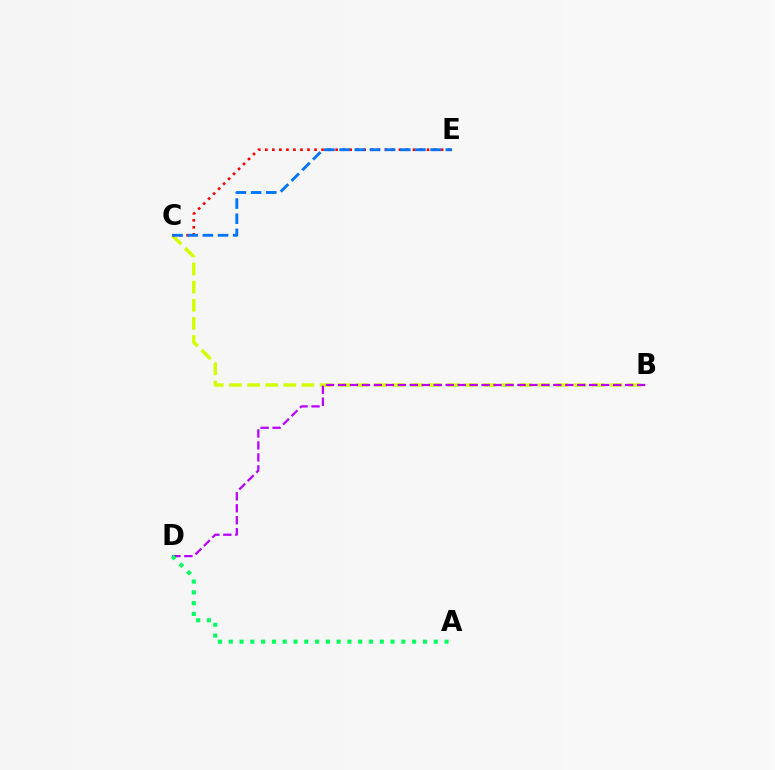{('B', 'C'): [{'color': '#d1ff00', 'line_style': 'dashed', 'thickness': 2.46}], ('B', 'D'): [{'color': '#b900ff', 'line_style': 'dashed', 'thickness': 1.63}], ('C', 'E'): [{'color': '#ff0000', 'line_style': 'dotted', 'thickness': 1.91}, {'color': '#0074ff', 'line_style': 'dashed', 'thickness': 2.06}], ('A', 'D'): [{'color': '#00ff5c', 'line_style': 'dotted', 'thickness': 2.93}]}